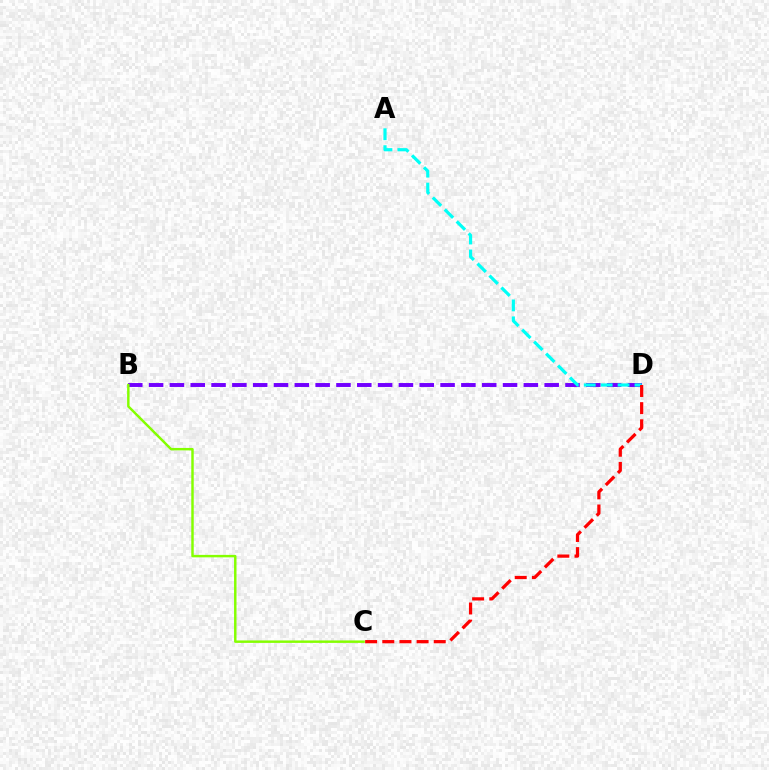{('B', 'D'): [{'color': '#7200ff', 'line_style': 'dashed', 'thickness': 2.83}], ('B', 'C'): [{'color': '#84ff00', 'line_style': 'solid', 'thickness': 1.76}], ('A', 'D'): [{'color': '#00fff6', 'line_style': 'dashed', 'thickness': 2.3}], ('C', 'D'): [{'color': '#ff0000', 'line_style': 'dashed', 'thickness': 2.33}]}